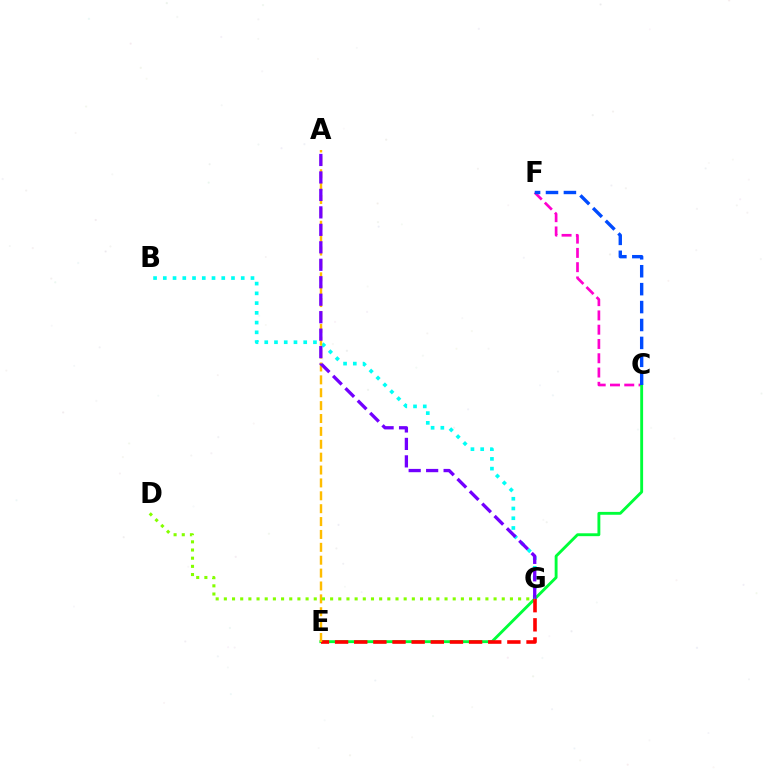{('C', 'F'): [{'color': '#ff00cf', 'line_style': 'dashed', 'thickness': 1.94}, {'color': '#004bff', 'line_style': 'dashed', 'thickness': 2.43}], ('B', 'G'): [{'color': '#00fff6', 'line_style': 'dotted', 'thickness': 2.65}], ('C', 'E'): [{'color': '#00ff39', 'line_style': 'solid', 'thickness': 2.07}], ('E', 'G'): [{'color': '#ff0000', 'line_style': 'dashed', 'thickness': 2.6}], ('A', 'E'): [{'color': '#ffbd00', 'line_style': 'dashed', 'thickness': 1.75}], ('A', 'G'): [{'color': '#7200ff', 'line_style': 'dashed', 'thickness': 2.37}], ('D', 'G'): [{'color': '#84ff00', 'line_style': 'dotted', 'thickness': 2.22}]}